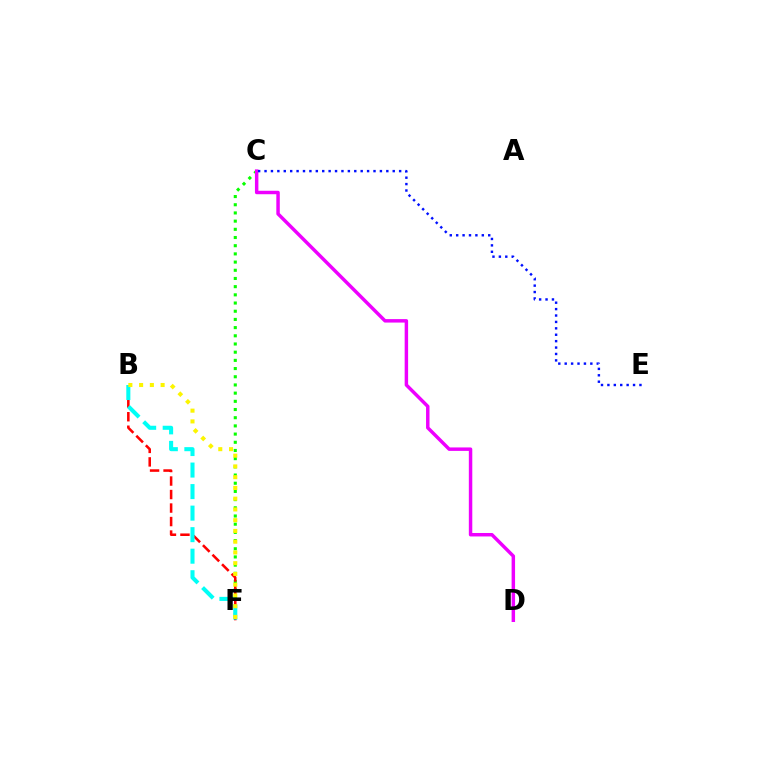{('C', 'F'): [{'color': '#08ff00', 'line_style': 'dotted', 'thickness': 2.23}], ('C', 'D'): [{'color': '#ee00ff', 'line_style': 'solid', 'thickness': 2.49}], ('C', 'E'): [{'color': '#0010ff', 'line_style': 'dotted', 'thickness': 1.74}], ('B', 'F'): [{'color': '#ff0000', 'line_style': 'dashed', 'thickness': 1.83}, {'color': '#00fff6', 'line_style': 'dashed', 'thickness': 2.92}, {'color': '#fcf500', 'line_style': 'dotted', 'thickness': 2.92}]}